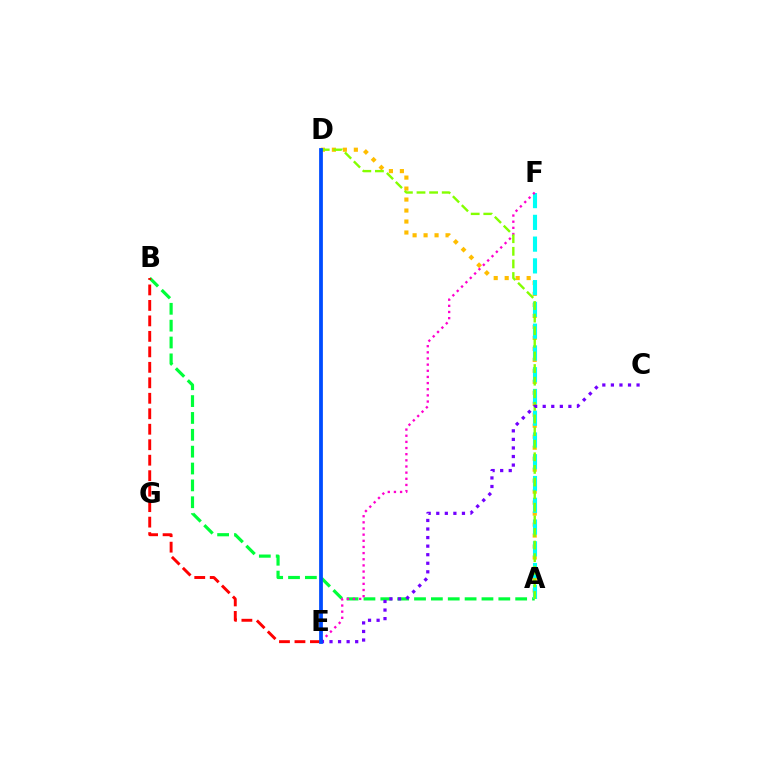{('A', 'B'): [{'color': '#00ff39', 'line_style': 'dashed', 'thickness': 2.29}], ('A', 'D'): [{'color': '#ffbd00', 'line_style': 'dotted', 'thickness': 2.98}, {'color': '#84ff00', 'line_style': 'dashed', 'thickness': 1.71}], ('A', 'F'): [{'color': '#00fff6', 'line_style': 'dashed', 'thickness': 2.96}], ('E', 'F'): [{'color': '#ff00cf', 'line_style': 'dotted', 'thickness': 1.67}], ('C', 'E'): [{'color': '#7200ff', 'line_style': 'dotted', 'thickness': 2.33}], ('B', 'E'): [{'color': '#ff0000', 'line_style': 'dashed', 'thickness': 2.1}], ('D', 'E'): [{'color': '#004bff', 'line_style': 'solid', 'thickness': 2.71}]}